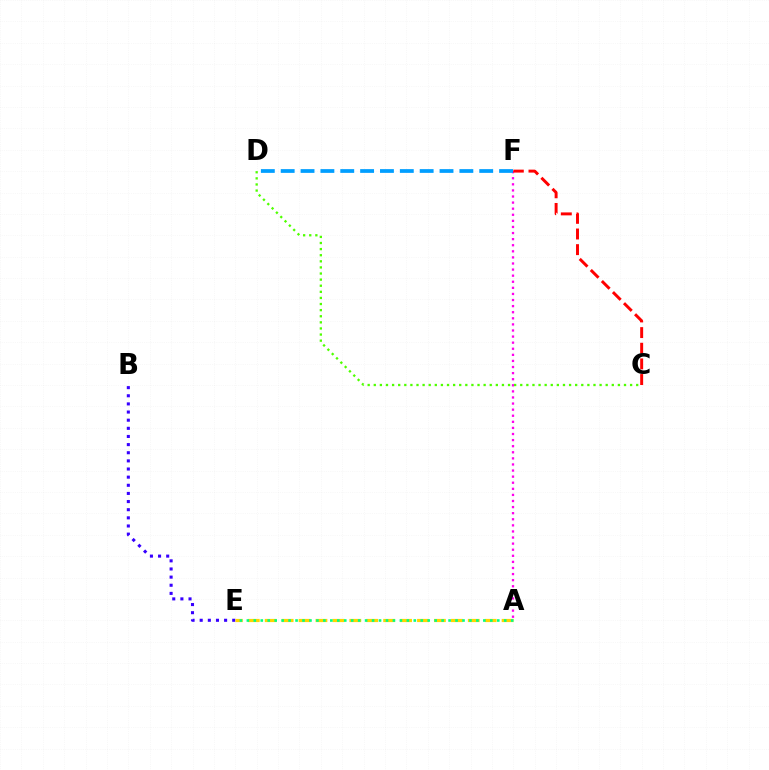{('B', 'E'): [{'color': '#3700ff', 'line_style': 'dotted', 'thickness': 2.21}], ('A', 'F'): [{'color': '#ff00ed', 'line_style': 'dotted', 'thickness': 1.65}], ('A', 'E'): [{'color': '#ffd500', 'line_style': 'dashed', 'thickness': 2.3}, {'color': '#00ff86', 'line_style': 'dotted', 'thickness': 1.89}], ('D', 'F'): [{'color': '#009eff', 'line_style': 'dashed', 'thickness': 2.7}], ('C', 'D'): [{'color': '#4fff00', 'line_style': 'dotted', 'thickness': 1.66}], ('C', 'F'): [{'color': '#ff0000', 'line_style': 'dashed', 'thickness': 2.13}]}